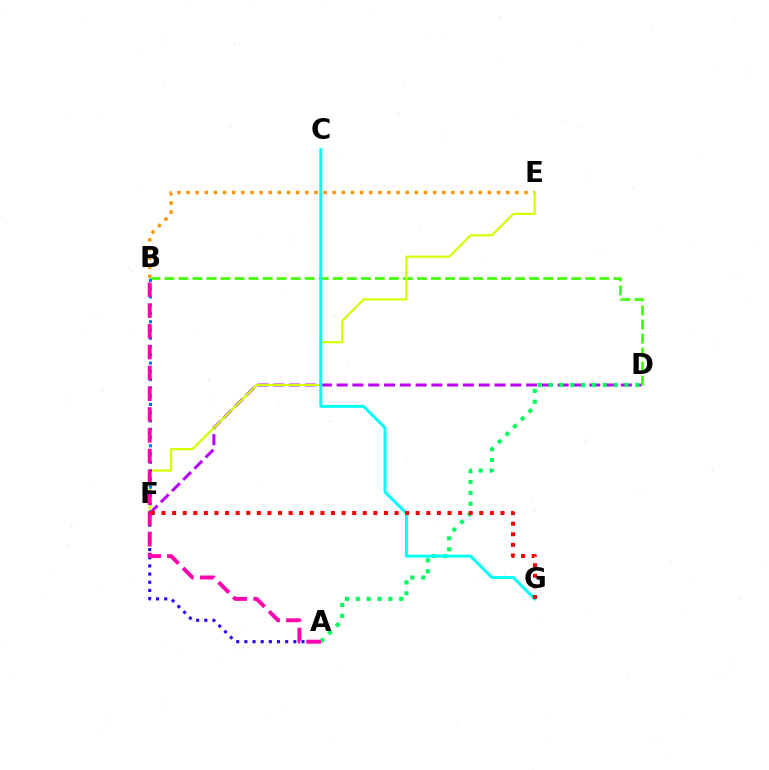{('A', 'F'): [{'color': '#2500ff', 'line_style': 'dotted', 'thickness': 2.22}], ('B', 'E'): [{'color': '#ff9400', 'line_style': 'dotted', 'thickness': 2.48}], ('D', 'F'): [{'color': '#b900ff', 'line_style': 'dashed', 'thickness': 2.14}], ('A', 'D'): [{'color': '#00ff5c', 'line_style': 'dotted', 'thickness': 2.95}], ('B', 'D'): [{'color': '#3dff00', 'line_style': 'dashed', 'thickness': 1.91}], ('E', 'F'): [{'color': '#d1ff00', 'line_style': 'solid', 'thickness': 1.58}], ('B', 'F'): [{'color': '#0074ff', 'line_style': 'dotted', 'thickness': 2.25}], ('C', 'G'): [{'color': '#00fff6', 'line_style': 'solid', 'thickness': 2.14}], ('A', 'B'): [{'color': '#ff00ac', 'line_style': 'dashed', 'thickness': 2.82}], ('F', 'G'): [{'color': '#ff0000', 'line_style': 'dotted', 'thickness': 2.88}]}